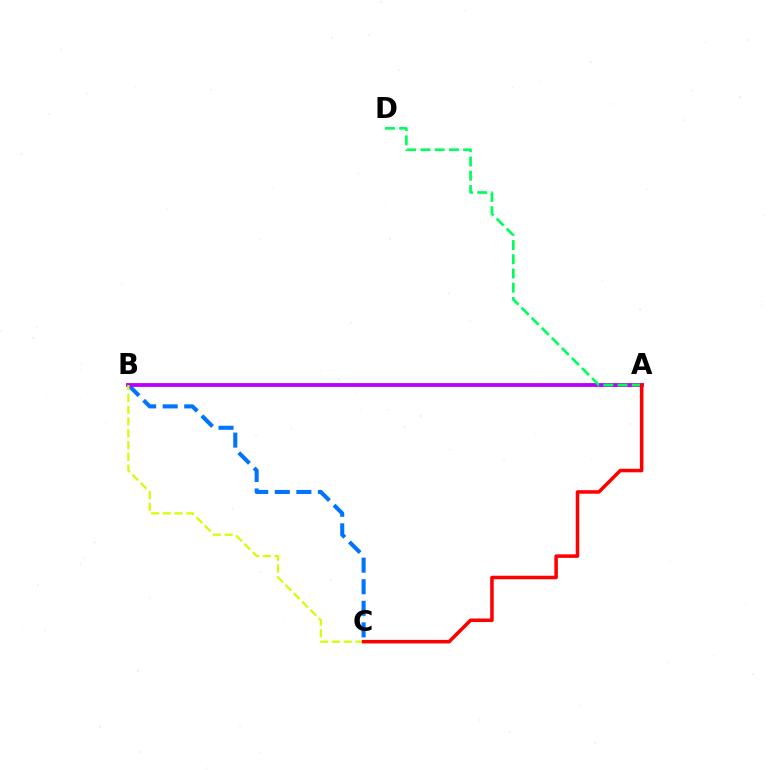{('B', 'C'): [{'color': '#0074ff', 'line_style': 'dashed', 'thickness': 2.93}, {'color': '#d1ff00', 'line_style': 'dashed', 'thickness': 1.6}], ('A', 'B'): [{'color': '#b900ff', 'line_style': 'solid', 'thickness': 2.76}], ('A', 'D'): [{'color': '#00ff5c', 'line_style': 'dashed', 'thickness': 1.93}], ('A', 'C'): [{'color': '#ff0000', 'line_style': 'solid', 'thickness': 2.54}]}